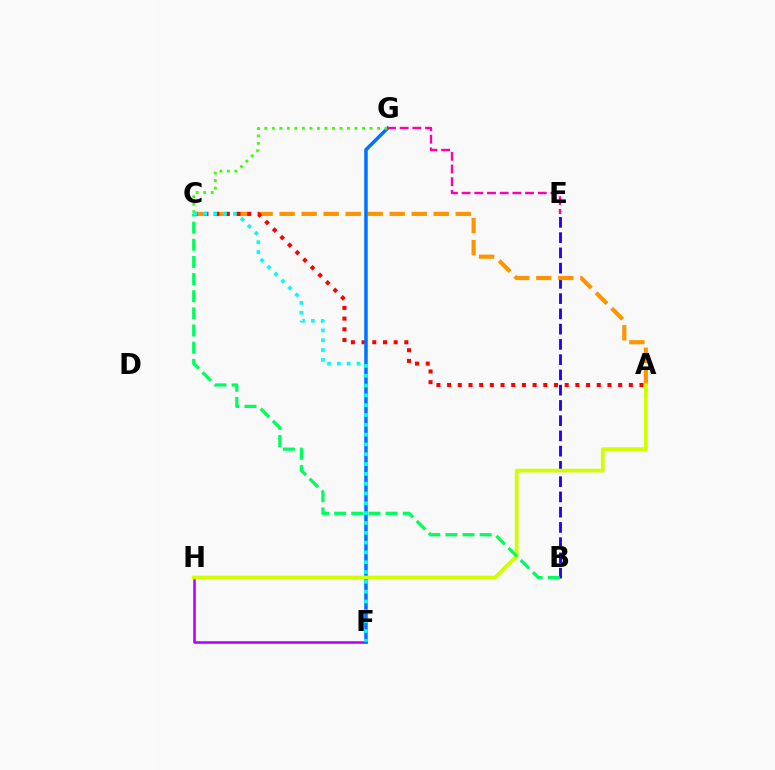{('B', 'E'): [{'color': '#2500ff', 'line_style': 'dashed', 'thickness': 2.07}], ('A', 'C'): [{'color': '#ff9400', 'line_style': 'dashed', 'thickness': 2.99}, {'color': '#ff0000', 'line_style': 'dotted', 'thickness': 2.9}], ('F', 'H'): [{'color': '#b900ff', 'line_style': 'solid', 'thickness': 1.86}], ('F', 'G'): [{'color': '#0074ff', 'line_style': 'solid', 'thickness': 2.54}], ('C', 'G'): [{'color': '#3dff00', 'line_style': 'dotted', 'thickness': 2.04}], ('E', 'G'): [{'color': '#ff00ac', 'line_style': 'dashed', 'thickness': 1.72}], ('A', 'H'): [{'color': '#d1ff00', 'line_style': 'solid', 'thickness': 2.7}], ('B', 'C'): [{'color': '#00ff5c', 'line_style': 'dashed', 'thickness': 2.33}], ('C', 'F'): [{'color': '#00fff6', 'line_style': 'dotted', 'thickness': 2.67}]}